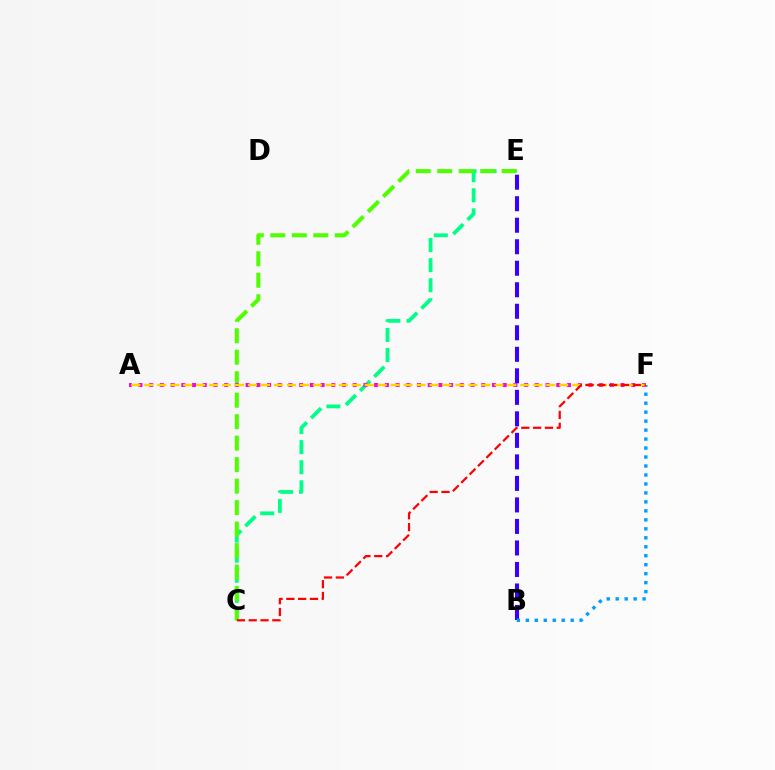{('C', 'E'): [{'color': '#00ff86', 'line_style': 'dashed', 'thickness': 2.73}, {'color': '#4fff00', 'line_style': 'dashed', 'thickness': 2.92}], ('B', 'E'): [{'color': '#3700ff', 'line_style': 'dashed', 'thickness': 2.92}], ('B', 'F'): [{'color': '#009eff', 'line_style': 'dotted', 'thickness': 2.44}], ('A', 'F'): [{'color': '#ff00ed', 'line_style': 'dotted', 'thickness': 2.91}, {'color': '#ffd500', 'line_style': 'dashed', 'thickness': 1.76}], ('C', 'F'): [{'color': '#ff0000', 'line_style': 'dashed', 'thickness': 1.6}]}